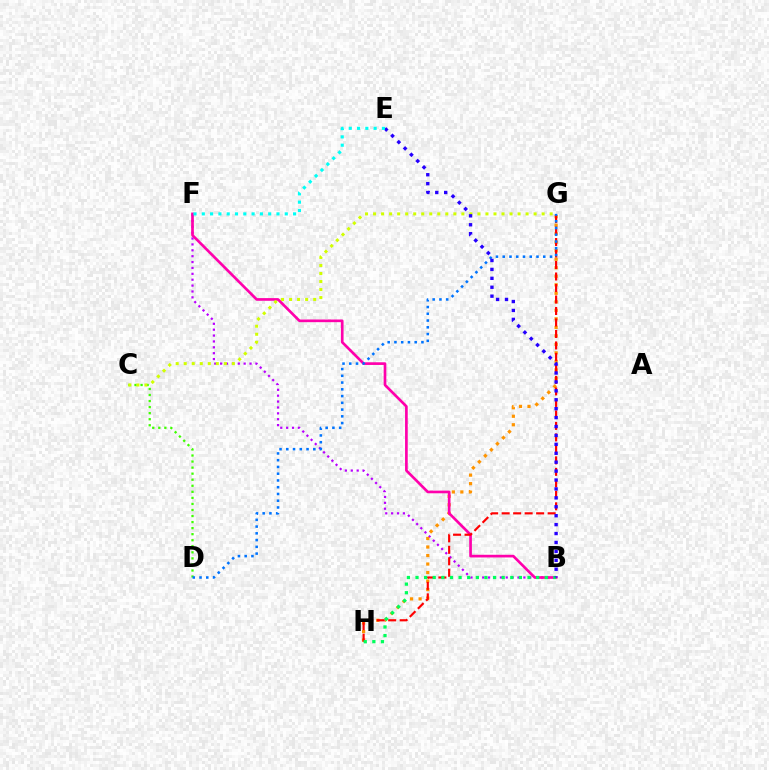{('B', 'F'): [{'color': '#b900ff', 'line_style': 'dotted', 'thickness': 1.6}, {'color': '#ff00ac', 'line_style': 'solid', 'thickness': 1.92}], ('G', 'H'): [{'color': '#ff9400', 'line_style': 'dotted', 'thickness': 2.31}, {'color': '#ff0000', 'line_style': 'dashed', 'thickness': 1.56}], ('C', 'D'): [{'color': '#3dff00', 'line_style': 'dotted', 'thickness': 1.64}], ('C', 'G'): [{'color': '#d1ff00', 'line_style': 'dotted', 'thickness': 2.18}], ('B', 'H'): [{'color': '#00ff5c', 'line_style': 'dotted', 'thickness': 2.34}], ('D', 'G'): [{'color': '#0074ff', 'line_style': 'dotted', 'thickness': 1.83}], ('B', 'E'): [{'color': '#2500ff', 'line_style': 'dotted', 'thickness': 2.42}], ('E', 'F'): [{'color': '#00fff6', 'line_style': 'dotted', 'thickness': 2.25}]}